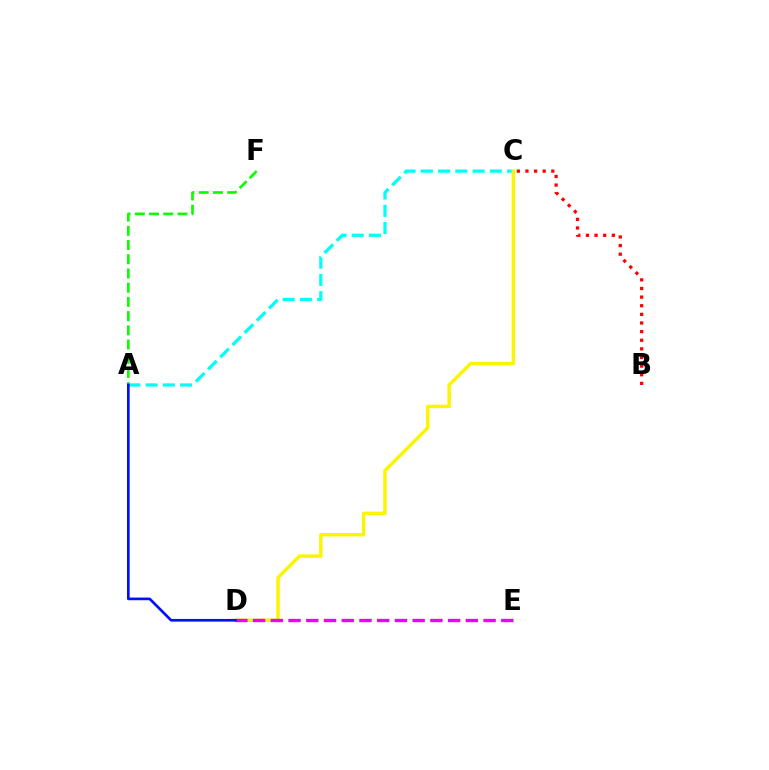{('A', 'C'): [{'color': '#00fff6', 'line_style': 'dashed', 'thickness': 2.34}], ('B', 'C'): [{'color': '#ff0000', 'line_style': 'dotted', 'thickness': 2.34}], ('C', 'D'): [{'color': '#fcf500', 'line_style': 'solid', 'thickness': 2.5}], ('D', 'E'): [{'color': '#ee00ff', 'line_style': 'dashed', 'thickness': 2.41}], ('A', 'F'): [{'color': '#08ff00', 'line_style': 'dashed', 'thickness': 1.93}], ('A', 'D'): [{'color': '#0010ff', 'line_style': 'solid', 'thickness': 1.93}]}